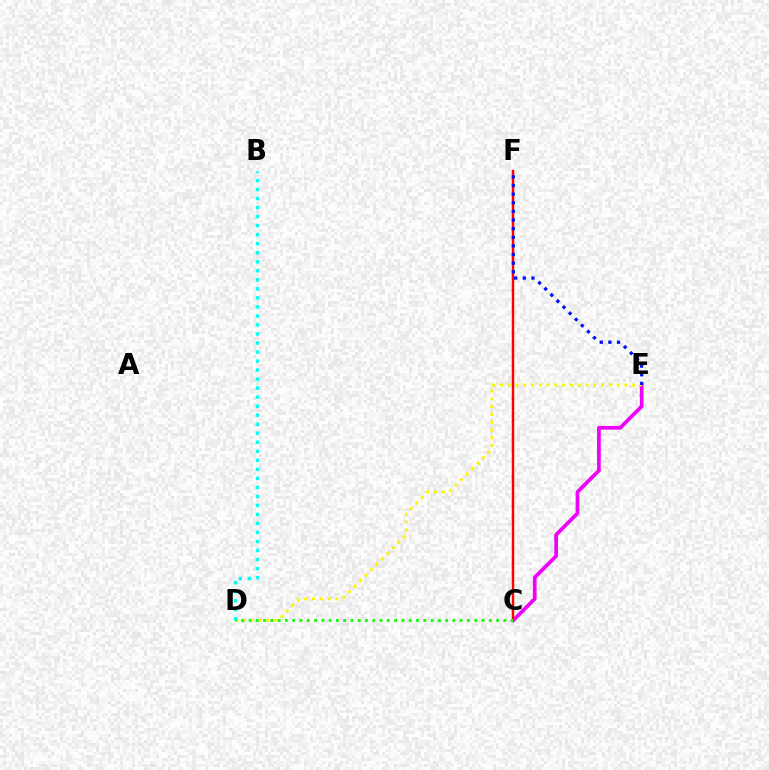{('C', 'E'): [{'color': '#ee00ff', 'line_style': 'solid', 'thickness': 2.66}], ('C', 'F'): [{'color': '#ff0000', 'line_style': 'solid', 'thickness': 1.77}], ('D', 'E'): [{'color': '#fcf500', 'line_style': 'dotted', 'thickness': 2.11}], ('E', 'F'): [{'color': '#0010ff', 'line_style': 'dotted', 'thickness': 2.34}], ('B', 'D'): [{'color': '#00fff6', 'line_style': 'dotted', 'thickness': 2.45}], ('C', 'D'): [{'color': '#08ff00', 'line_style': 'dotted', 'thickness': 1.98}]}